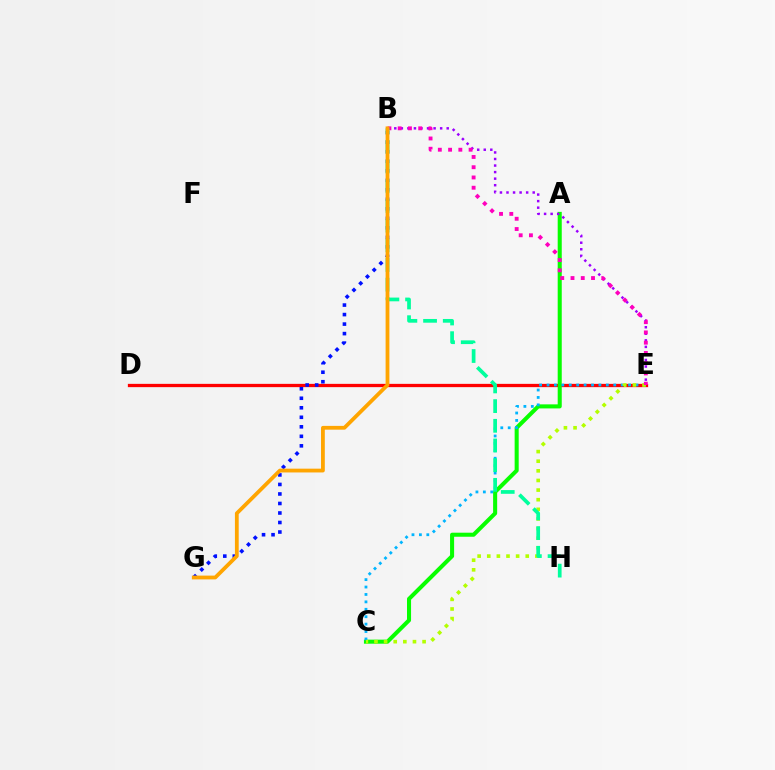{('D', 'E'): [{'color': '#ff0000', 'line_style': 'solid', 'thickness': 2.36}], ('A', 'C'): [{'color': '#08ff00', 'line_style': 'solid', 'thickness': 2.92}], ('B', 'E'): [{'color': '#9b00ff', 'line_style': 'dotted', 'thickness': 1.78}, {'color': '#ff00bd', 'line_style': 'dotted', 'thickness': 2.79}], ('B', 'G'): [{'color': '#0010ff', 'line_style': 'dotted', 'thickness': 2.59}, {'color': '#ffa500', 'line_style': 'solid', 'thickness': 2.73}], ('C', 'E'): [{'color': '#00b5ff', 'line_style': 'dotted', 'thickness': 2.02}, {'color': '#b3ff00', 'line_style': 'dotted', 'thickness': 2.61}], ('B', 'H'): [{'color': '#00ff9d', 'line_style': 'dashed', 'thickness': 2.67}]}